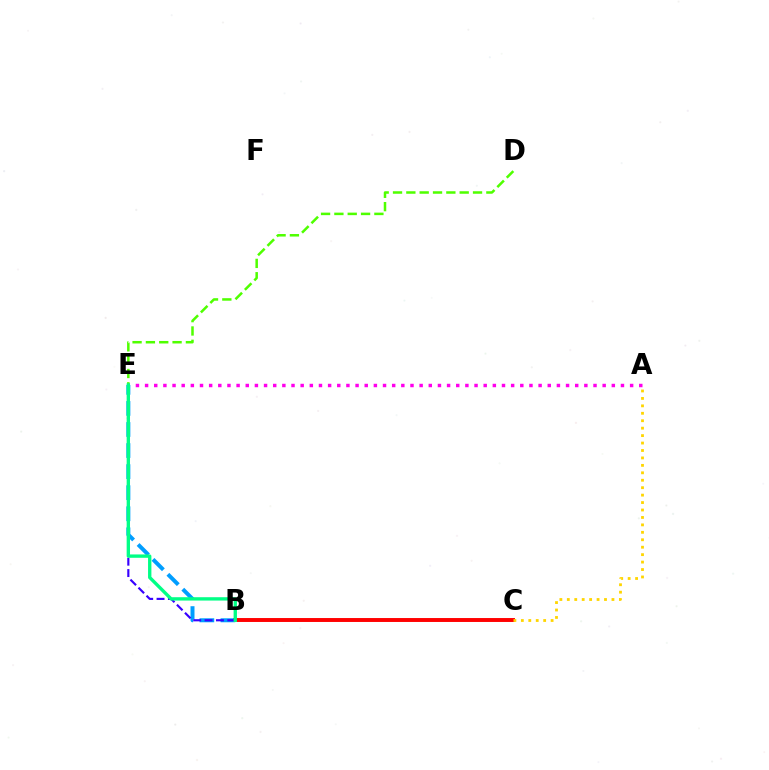{('B', 'C'): [{'color': '#ff0000', 'line_style': 'solid', 'thickness': 2.83}], ('A', 'C'): [{'color': '#ffd500', 'line_style': 'dotted', 'thickness': 2.02}], ('B', 'E'): [{'color': '#009eff', 'line_style': 'dashed', 'thickness': 2.86}, {'color': '#3700ff', 'line_style': 'dashed', 'thickness': 1.55}, {'color': '#00ff86', 'line_style': 'solid', 'thickness': 2.41}], ('D', 'E'): [{'color': '#4fff00', 'line_style': 'dashed', 'thickness': 1.81}], ('A', 'E'): [{'color': '#ff00ed', 'line_style': 'dotted', 'thickness': 2.49}]}